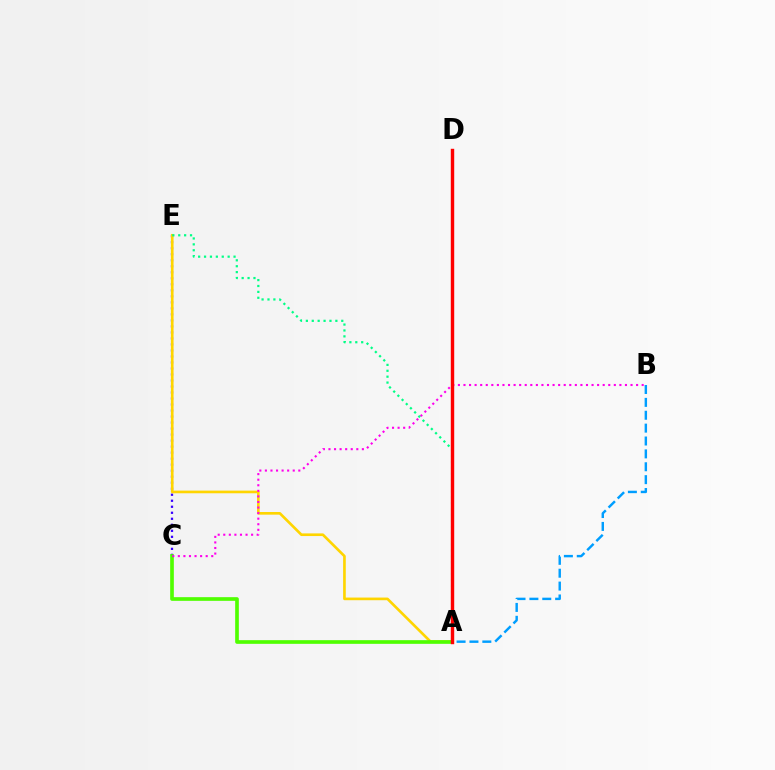{('C', 'E'): [{'color': '#3700ff', 'line_style': 'dotted', 'thickness': 1.63}], ('A', 'B'): [{'color': '#009eff', 'line_style': 'dashed', 'thickness': 1.75}], ('A', 'E'): [{'color': '#ffd500', 'line_style': 'solid', 'thickness': 1.91}, {'color': '#00ff86', 'line_style': 'dotted', 'thickness': 1.6}], ('A', 'C'): [{'color': '#4fff00', 'line_style': 'solid', 'thickness': 2.64}], ('B', 'C'): [{'color': '#ff00ed', 'line_style': 'dotted', 'thickness': 1.51}], ('A', 'D'): [{'color': '#ff0000', 'line_style': 'solid', 'thickness': 2.46}]}